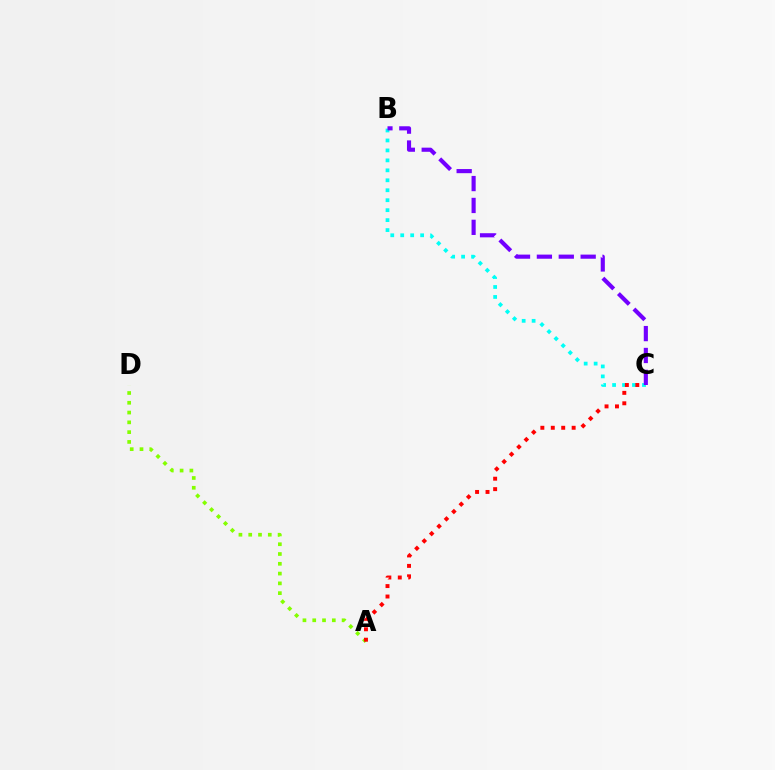{('A', 'D'): [{'color': '#84ff00', 'line_style': 'dotted', 'thickness': 2.66}], ('B', 'C'): [{'color': '#00fff6', 'line_style': 'dotted', 'thickness': 2.71}, {'color': '#7200ff', 'line_style': 'dashed', 'thickness': 2.97}], ('A', 'C'): [{'color': '#ff0000', 'line_style': 'dotted', 'thickness': 2.83}]}